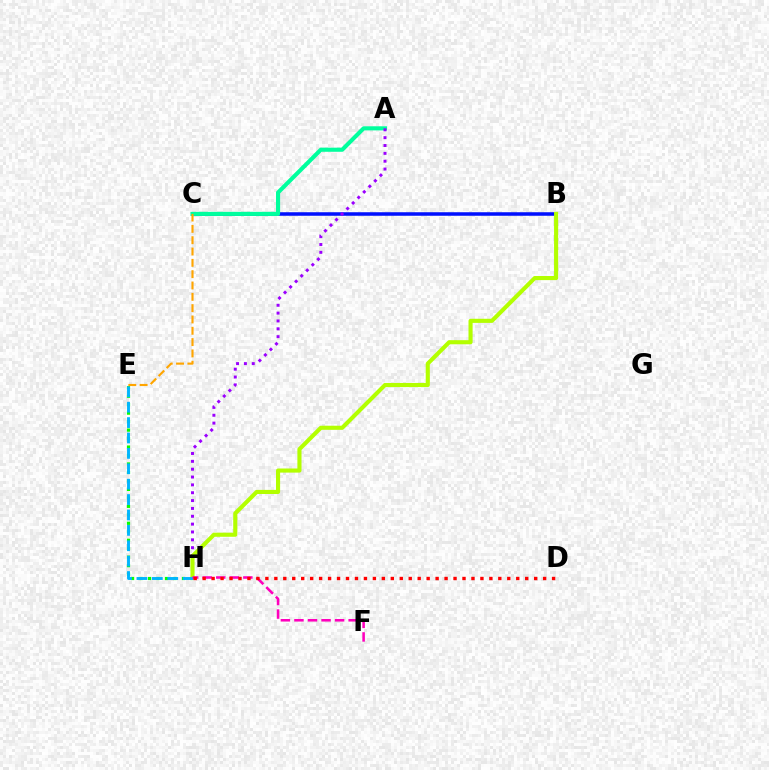{('B', 'C'): [{'color': '#0010ff', 'line_style': 'solid', 'thickness': 2.54}], ('A', 'C'): [{'color': '#00ff9d', 'line_style': 'solid', 'thickness': 2.96}], ('E', 'H'): [{'color': '#08ff00', 'line_style': 'dotted', 'thickness': 2.3}, {'color': '#00b5ff', 'line_style': 'dashed', 'thickness': 2.09}], ('A', 'H'): [{'color': '#9b00ff', 'line_style': 'dotted', 'thickness': 2.13}], ('B', 'H'): [{'color': '#b3ff00', 'line_style': 'solid', 'thickness': 2.96}], ('F', 'H'): [{'color': '#ff00bd', 'line_style': 'dashed', 'thickness': 1.84}], ('C', 'E'): [{'color': '#ffa500', 'line_style': 'dashed', 'thickness': 1.54}], ('D', 'H'): [{'color': '#ff0000', 'line_style': 'dotted', 'thickness': 2.43}]}